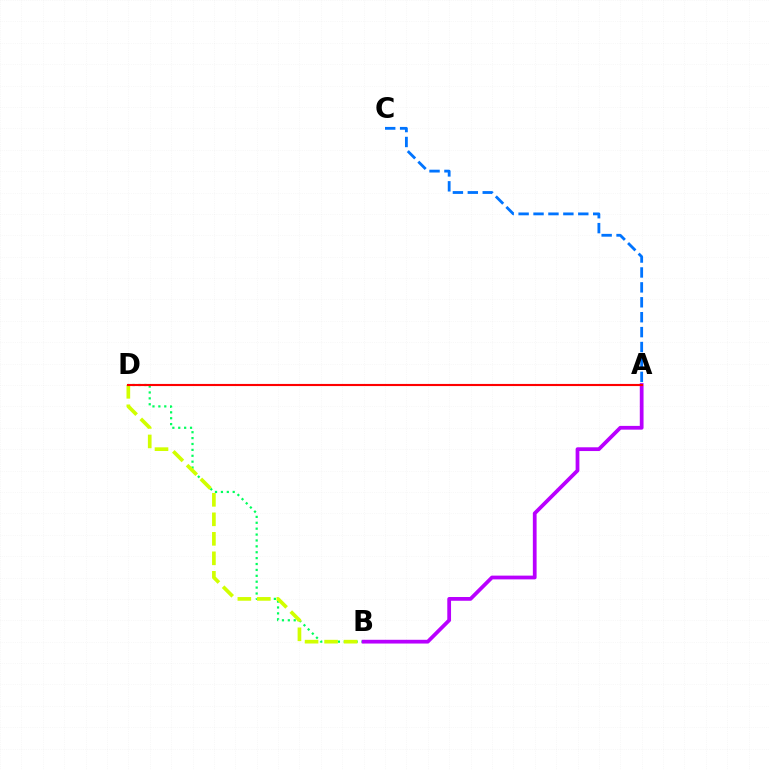{('A', 'C'): [{'color': '#0074ff', 'line_style': 'dashed', 'thickness': 2.03}], ('B', 'D'): [{'color': '#00ff5c', 'line_style': 'dotted', 'thickness': 1.6}, {'color': '#d1ff00', 'line_style': 'dashed', 'thickness': 2.65}], ('A', 'B'): [{'color': '#b900ff', 'line_style': 'solid', 'thickness': 2.7}], ('A', 'D'): [{'color': '#ff0000', 'line_style': 'solid', 'thickness': 1.53}]}